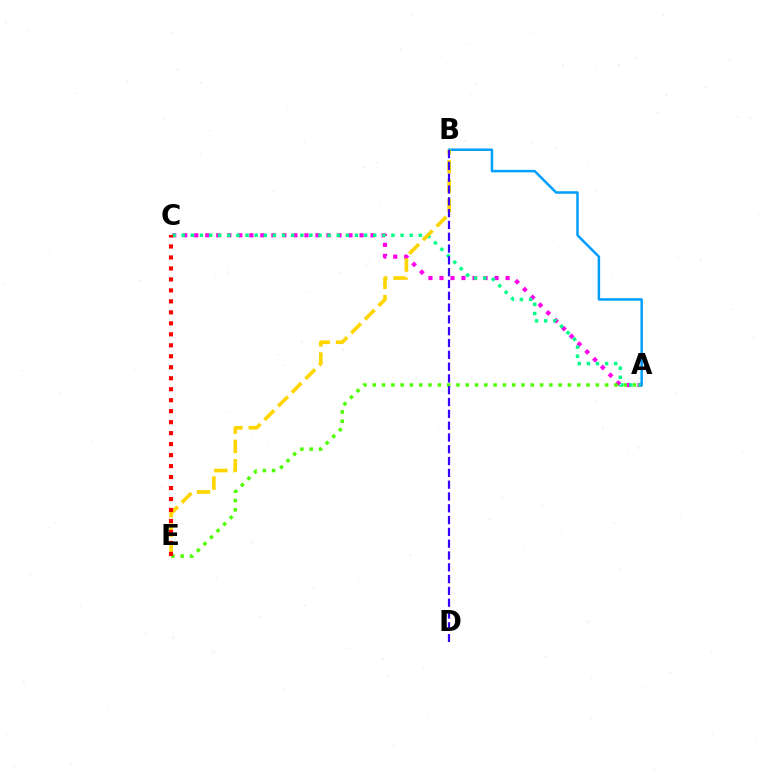{('A', 'C'): [{'color': '#ff00ed', 'line_style': 'dotted', 'thickness': 2.99}, {'color': '#00ff86', 'line_style': 'dotted', 'thickness': 2.48}], ('A', 'E'): [{'color': '#4fff00', 'line_style': 'dotted', 'thickness': 2.52}], ('A', 'B'): [{'color': '#009eff', 'line_style': 'solid', 'thickness': 1.8}], ('B', 'E'): [{'color': '#ffd500', 'line_style': 'dashed', 'thickness': 2.62}], ('B', 'D'): [{'color': '#3700ff', 'line_style': 'dashed', 'thickness': 1.6}], ('C', 'E'): [{'color': '#ff0000', 'line_style': 'dotted', 'thickness': 2.98}]}